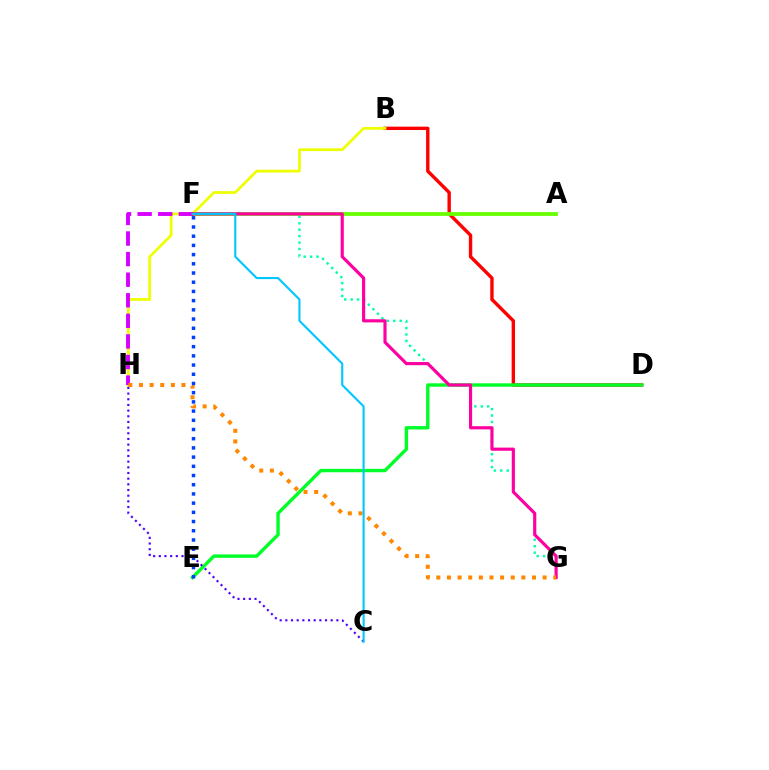{('B', 'D'): [{'color': '#ff0000', 'line_style': 'solid', 'thickness': 2.43}], ('A', 'F'): [{'color': '#66ff00', 'line_style': 'solid', 'thickness': 2.71}], ('B', 'H'): [{'color': '#eeff00', 'line_style': 'solid', 'thickness': 1.97}], ('D', 'E'): [{'color': '#00ff27', 'line_style': 'solid', 'thickness': 2.43}], ('F', 'H'): [{'color': '#d600ff', 'line_style': 'dashed', 'thickness': 2.8}], ('F', 'G'): [{'color': '#00ffaf', 'line_style': 'dotted', 'thickness': 1.75}, {'color': '#ff00a0', 'line_style': 'solid', 'thickness': 2.27}], ('C', 'H'): [{'color': '#4f00ff', 'line_style': 'dotted', 'thickness': 1.54}], ('G', 'H'): [{'color': '#ff8800', 'line_style': 'dotted', 'thickness': 2.89}], ('C', 'F'): [{'color': '#00c7ff', 'line_style': 'solid', 'thickness': 1.52}], ('E', 'F'): [{'color': '#003fff', 'line_style': 'dotted', 'thickness': 2.5}]}